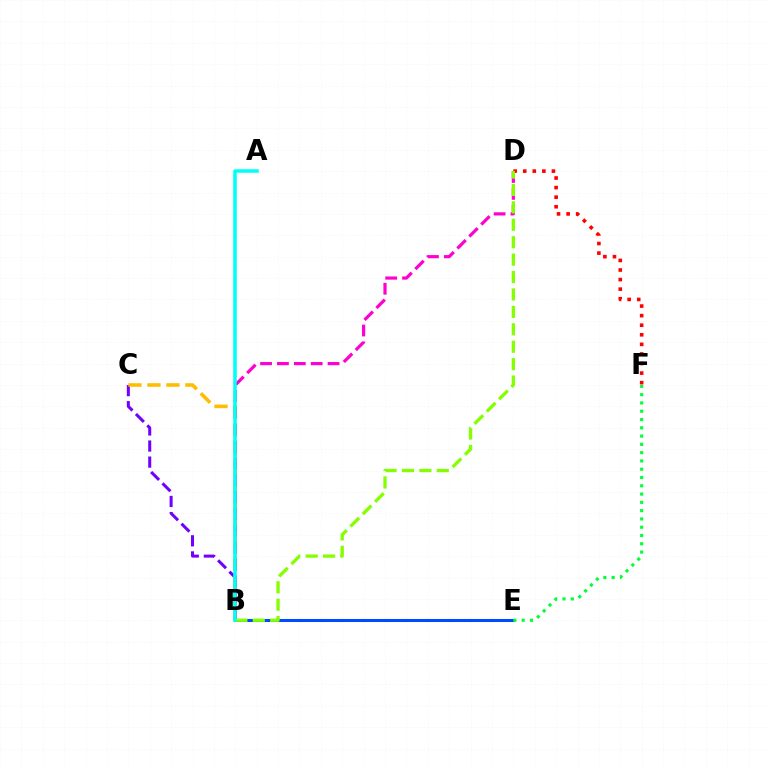{('B', 'E'): [{'color': '#004bff', 'line_style': 'solid', 'thickness': 2.19}], ('B', 'C'): [{'color': '#7200ff', 'line_style': 'dashed', 'thickness': 2.18}, {'color': '#ffbd00', 'line_style': 'dashed', 'thickness': 2.58}], ('D', 'F'): [{'color': '#ff0000', 'line_style': 'dotted', 'thickness': 2.6}], ('B', 'D'): [{'color': '#ff00cf', 'line_style': 'dashed', 'thickness': 2.29}, {'color': '#84ff00', 'line_style': 'dashed', 'thickness': 2.37}], ('E', 'F'): [{'color': '#00ff39', 'line_style': 'dotted', 'thickness': 2.25}], ('A', 'B'): [{'color': '#00fff6', 'line_style': 'solid', 'thickness': 2.54}]}